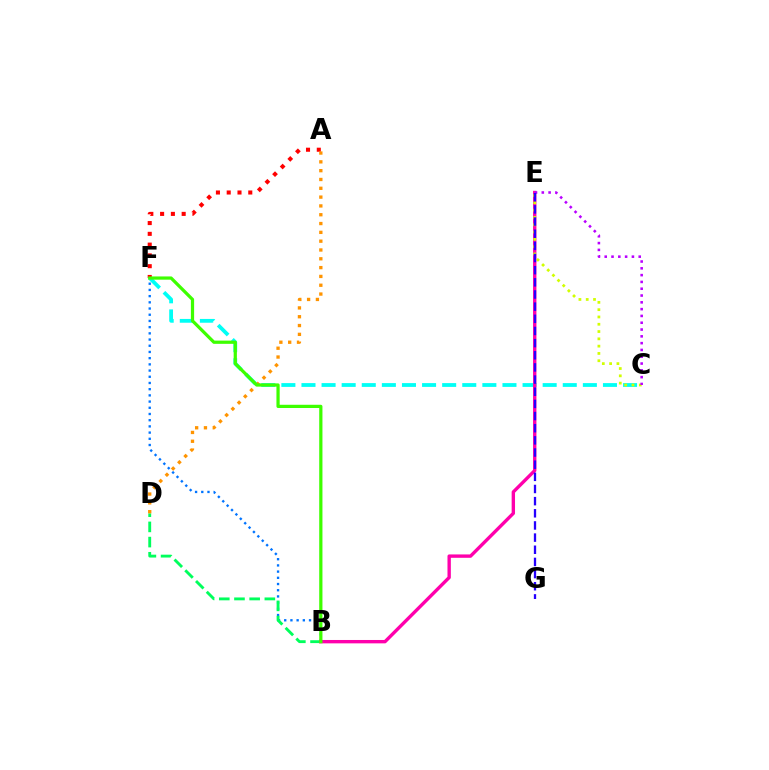{('C', 'F'): [{'color': '#00fff6', 'line_style': 'dashed', 'thickness': 2.73}], ('B', 'F'): [{'color': '#0074ff', 'line_style': 'dotted', 'thickness': 1.69}, {'color': '#3dff00', 'line_style': 'solid', 'thickness': 2.32}], ('B', 'D'): [{'color': '#00ff5c', 'line_style': 'dashed', 'thickness': 2.06}], ('B', 'E'): [{'color': '#ff00ac', 'line_style': 'solid', 'thickness': 2.43}], ('C', 'E'): [{'color': '#d1ff00', 'line_style': 'dotted', 'thickness': 1.98}, {'color': '#b900ff', 'line_style': 'dotted', 'thickness': 1.85}], ('A', 'F'): [{'color': '#ff0000', 'line_style': 'dotted', 'thickness': 2.93}], ('E', 'G'): [{'color': '#2500ff', 'line_style': 'dashed', 'thickness': 1.65}], ('A', 'D'): [{'color': '#ff9400', 'line_style': 'dotted', 'thickness': 2.39}]}